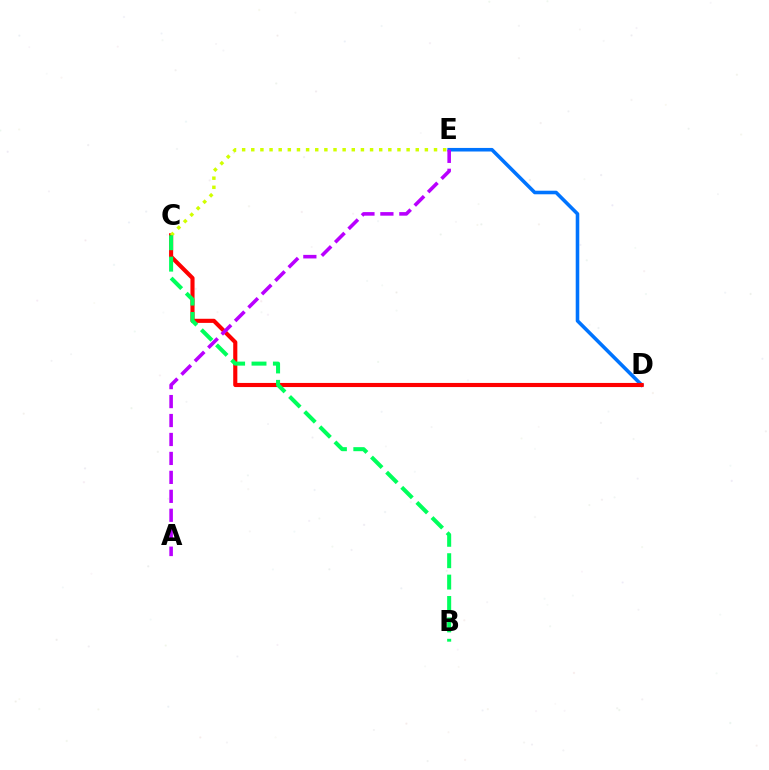{('D', 'E'): [{'color': '#0074ff', 'line_style': 'solid', 'thickness': 2.57}], ('C', 'D'): [{'color': '#ff0000', 'line_style': 'solid', 'thickness': 2.96}], ('C', 'E'): [{'color': '#d1ff00', 'line_style': 'dotted', 'thickness': 2.48}], ('A', 'E'): [{'color': '#b900ff', 'line_style': 'dashed', 'thickness': 2.57}], ('B', 'C'): [{'color': '#00ff5c', 'line_style': 'dashed', 'thickness': 2.91}]}